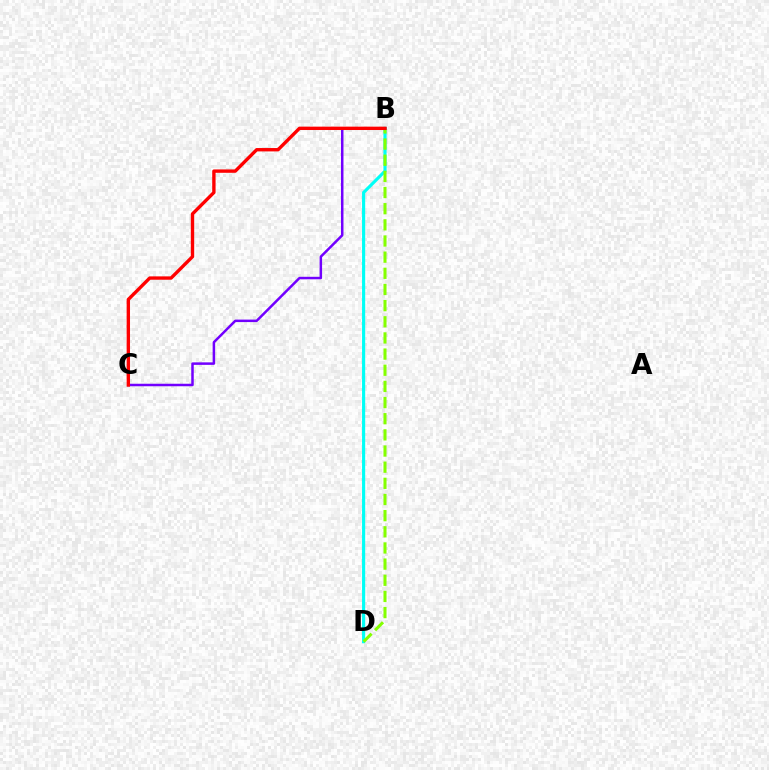{('B', 'D'): [{'color': '#00fff6', 'line_style': 'solid', 'thickness': 2.26}, {'color': '#84ff00', 'line_style': 'dashed', 'thickness': 2.19}], ('B', 'C'): [{'color': '#7200ff', 'line_style': 'solid', 'thickness': 1.8}, {'color': '#ff0000', 'line_style': 'solid', 'thickness': 2.42}]}